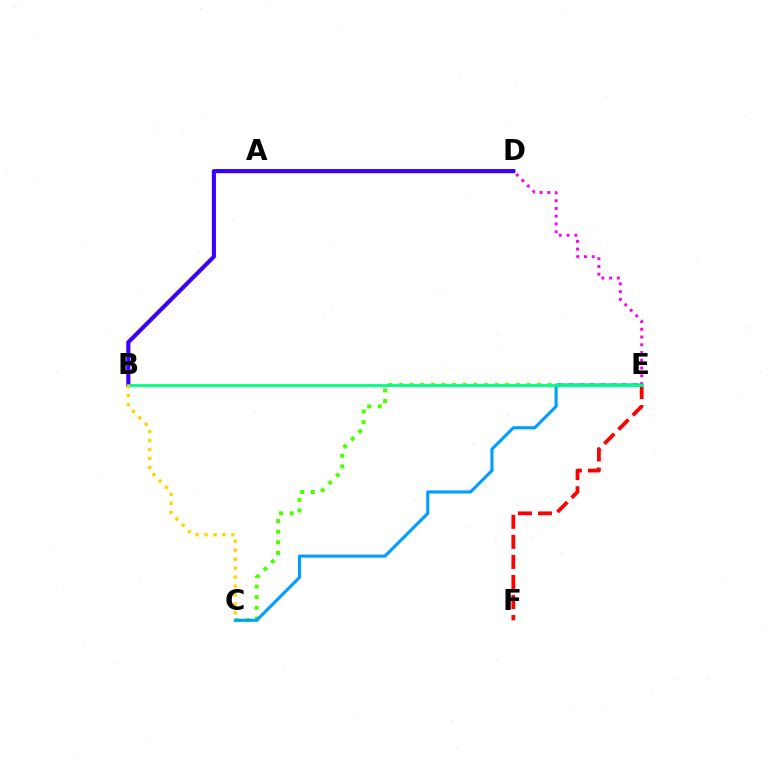{('C', 'E'): [{'color': '#4fff00', 'line_style': 'dotted', 'thickness': 2.89}, {'color': '#009eff', 'line_style': 'solid', 'thickness': 2.22}], ('B', 'D'): [{'color': '#3700ff', 'line_style': 'solid', 'thickness': 2.95}], ('D', 'E'): [{'color': '#ff00ed', 'line_style': 'dotted', 'thickness': 2.11}], ('E', 'F'): [{'color': '#ff0000', 'line_style': 'dashed', 'thickness': 2.72}], ('B', 'E'): [{'color': '#00ff86', 'line_style': 'solid', 'thickness': 2.03}], ('B', 'C'): [{'color': '#ffd500', 'line_style': 'dotted', 'thickness': 2.43}]}